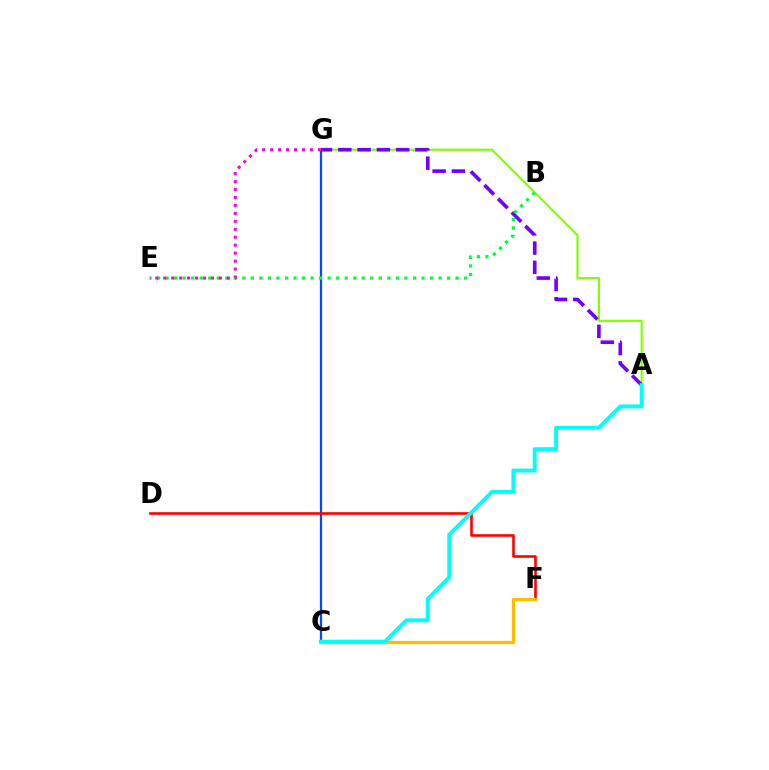{('C', 'G'): [{'color': '#004bff', 'line_style': 'solid', 'thickness': 1.61}], ('A', 'G'): [{'color': '#84ff00', 'line_style': 'solid', 'thickness': 1.57}, {'color': '#7200ff', 'line_style': 'dashed', 'thickness': 2.62}], ('D', 'F'): [{'color': '#ff0000', 'line_style': 'solid', 'thickness': 1.87}], ('C', 'F'): [{'color': '#ffbd00', 'line_style': 'solid', 'thickness': 2.37}], ('A', 'C'): [{'color': '#00fff6', 'line_style': 'solid', 'thickness': 2.82}], ('B', 'E'): [{'color': '#00ff39', 'line_style': 'dotted', 'thickness': 2.32}], ('E', 'G'): [{'color': '#ff00cf', 'line_style': 'dotted', 'thickness': 2.16}]}